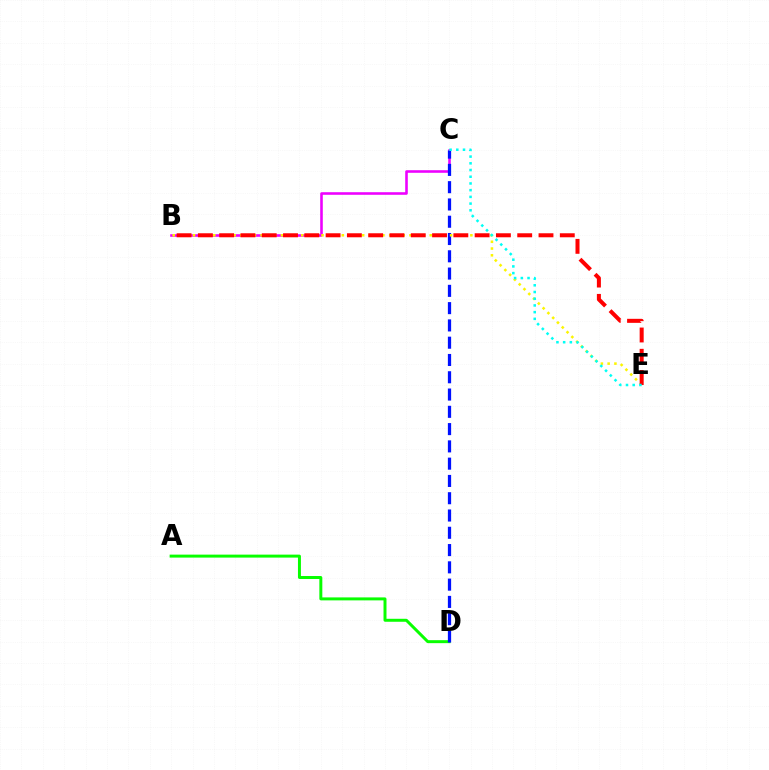{('A', 'D'): [{'color': '#08ff00', 'line_style': 'solid', 'thickness': 2.14}], ('B', 'C'): [{'color': '#ee00ff', 'line_style': 'solid', 'thickness': 1.86}], ('C', 'D'): [{'color': '#0010ff', 'line_style': 'dashed', 'thickness': 2.35}], ('B', 'E'): [{'color': '#fcf500', 'line_style': 'dotted', 'thickness': 1.84}, {'color': '#ff0000', 'line_style': 'dashed', 'thickness': 2.89}], ('C', 'E'): [{'color': '#00fff6', 'line_style': 'dotted', 'thickness': 1.82}]}